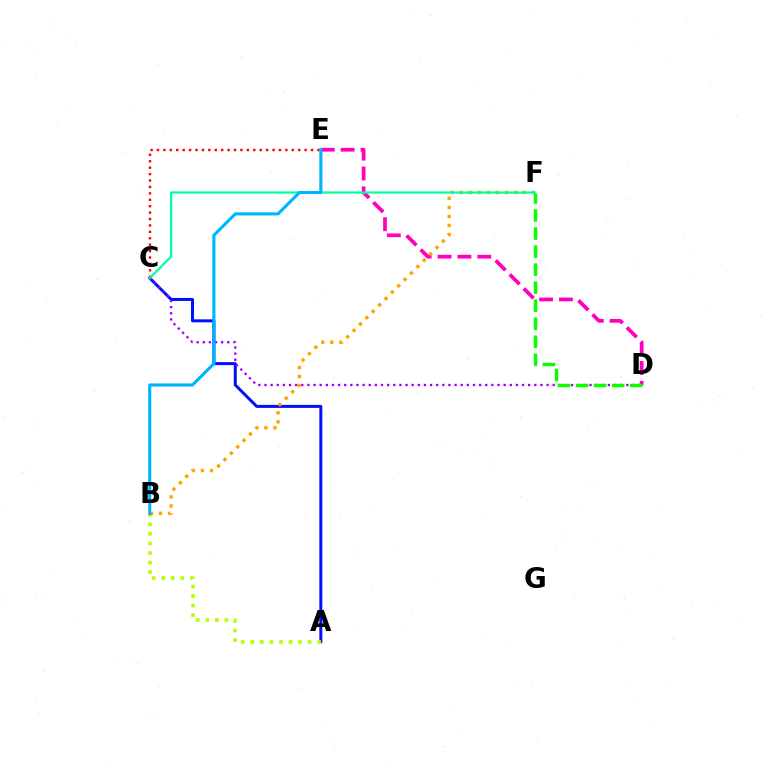{('A', 'C'): [{'color': '#0010ff', 'line_style': 'solid', 'thickness': 2.16}], ('A', 'B'): [{'color': '#b3ff00', 'line_style': 'dotted', 'thickness': 2.6}], ('C', 'D'): [{'color': '#9b00ff', 'line_style': 'dotted', 'thickness': 1.67}], ('D', 'E'): [{'color': '#ff00bd', 'line_style': 'dashed', 'thickness': 2.7}], ('B', 'F'): [{'color': '#ffa500', 'line_style': 'dotted', 'thickness': 2.45}], ('C', 'E'): [{'color': '#ff0000', 'line_style': 'dotted', 'thickness': 1.74}], ('C', 'F'): [{'color': '#00ff9d', 'line_style': 'solid', 'thickness': 1.6}], ('B', 'E'): [{'color': '#00b5ff', 'line_style': 'solid', 'thickness': 2.24}], ('D', 'F'): [{'color': '#08ff00', 'line_style': 'dashed', 'thickness': 2.45}]}